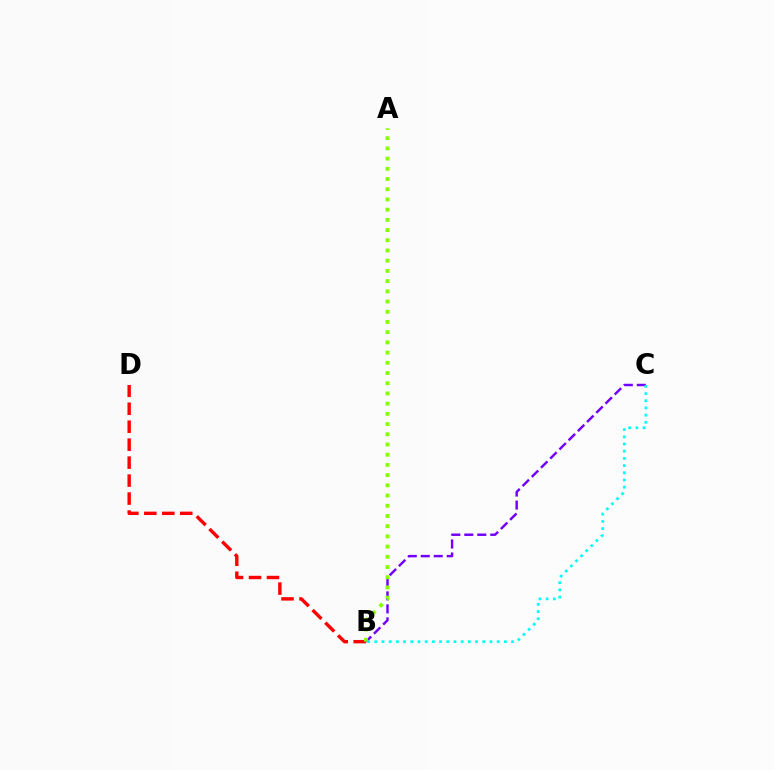{('B', 'C'): [{'color': '#7200ff', 'line_style': 'dashed', 'thickness': 1.76}, {'color': '#00fff6', 'line_style': 'dotted', 'thickness': 1.96}], ('B', 'D'): [{'color': '#ff0000', 'line_style': 'dashed', 'thickness': 2.44}], ('A', 'B'): [{'color': '#84ff00', 'line_style': 'dotted', 'thickness': 2.77}]}